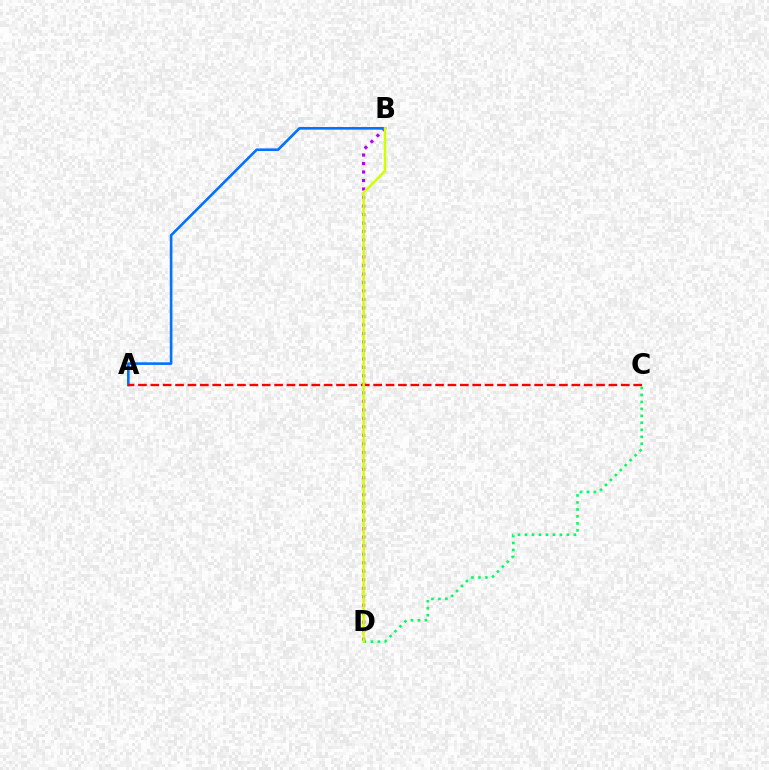{('B', 'D'): [{'color': '#b900ff', 'line_style': 'dotted', 'thickness': 2.31}, {'color': '#d1ff00', 'line_style': 'solid', 'thickness': 1.79}], ('A', 'B'): [{'color': '#0074ff', 'line_style': 'solid', 'thickness': 1.9}], ('C', 'D'): [{'color': '#00ff5c', 'line_style': 'dotted', 'thickness': 1.9}], ('A', 'C'): [{'color': '#ff0000', 'line_style': 'dashed', 'thickness': 1.68}]}